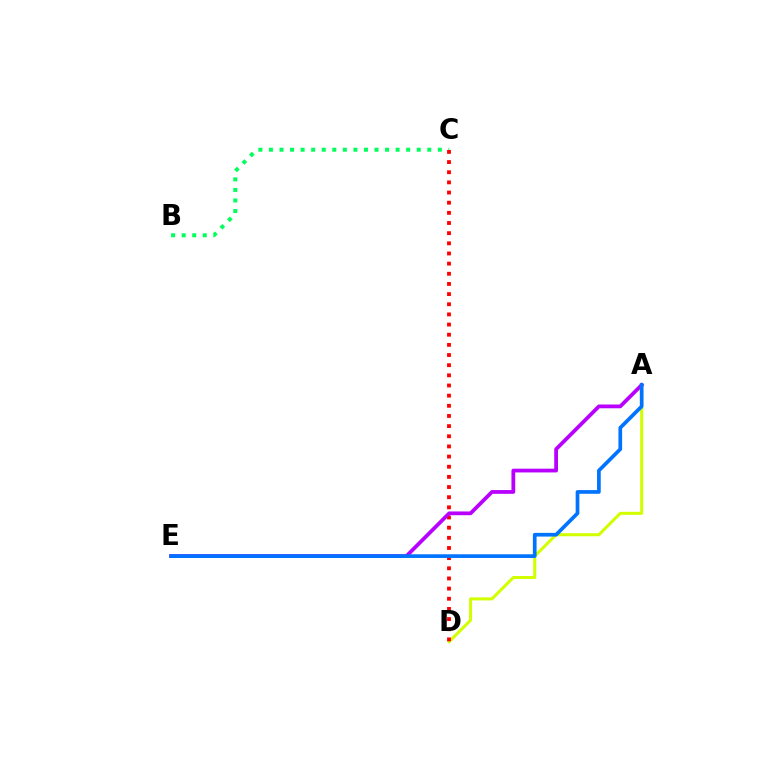{('A', 'D'): [{'color': '#d1ff00', 'line_style': 'solid', 'thickness': 2.19}], ('B', 'C'): [{'color': '#00ff5c', 'line_style': 'dotted', 'thickness': 2.87}], ('C', 'D'): [{'color': '#ff0000', 'line_style': 'dotted', 'thickness': 2.76}], ('A', 'E'): [{'color': '#b900ff', 'line_style': 'solid', 'thickness': 2.71}, {'color': '#0074ff', 'line_style': 'solid', 'thickness': 2.66}]}